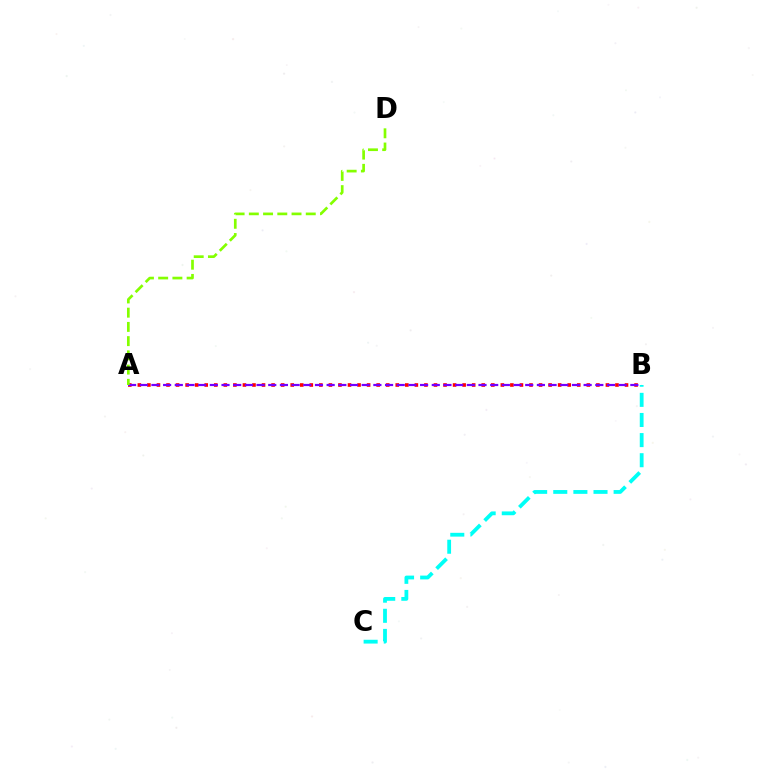{('A', 'B'): [{'color': '#ff0000', 'line_style': 'dotted', 'thickness': 2.6}, {'color': '#7200ff', 'line_style': 'dashed', 'thickness': 1.59}], ('B', 'C'): [{'color': '#00fff6', 'line_style': 'dashed', 'thickness': 2.73}], ('A', 'D'): [{'color': '#84ff00', 'line_style': 'dashed', 'thickness': 1.93}]}